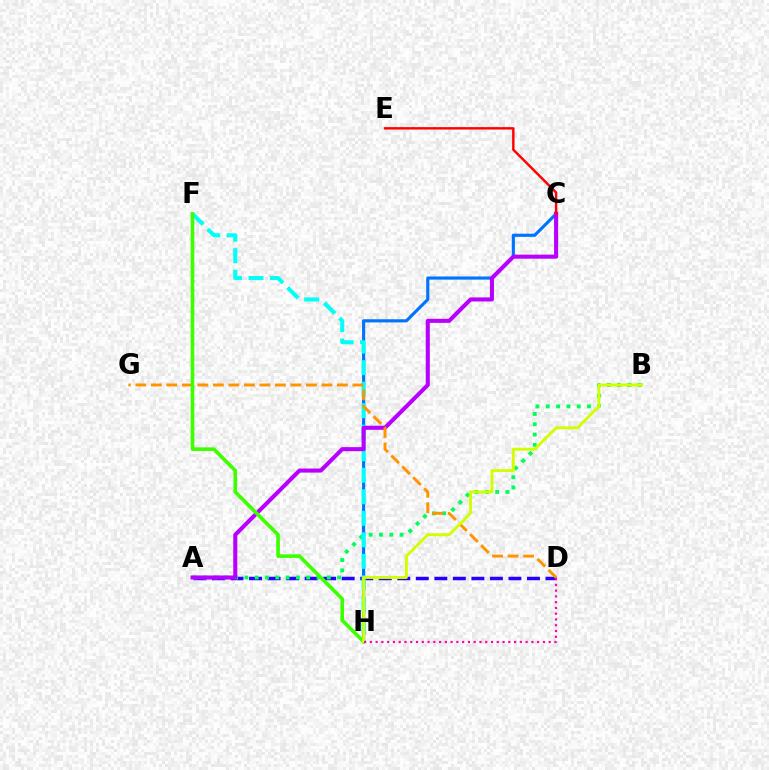{('C', 'H'): [{'color': '#0074ff', 'line_style': 'solid', 'thickness': 2.27}], ('A', 'D'): [{'color': '#2500ff', 'line_style': 'dashed', 'thickness': 2.52}], ('A', 'B'): [{'color': '#00ff5c', 'line_style': 'dotted', 'thickness': 2.8}], ('F', 'H'): [{'color': '#00fff6', 'line_style': 'dashed', 'thickness': 2.92}, {'color': '#3dff00', 'line_style': 'solid', 'thickness': 2.6}], ('A', 'C'): [{'color': '#b900ff', 'line_style': 'solid', 'thickness': 2.93}], ('C', 'E'): [{'color': '#ff0000', 'line_style': 'solid', 'thickness': 1.74}], ('D', 'G'): [{'color': '#ff9400', 'line_style': 'dashed', 'thickness': 2.11}], ('B', 'H'): [{'color': '#d1ff00', 'line_style': 'solid', 'thickness': 2.07}], ('D', 'H'): [{'color': '#ff00ac', 'line_style': 'dotted', 'thickness': 1.57}]}